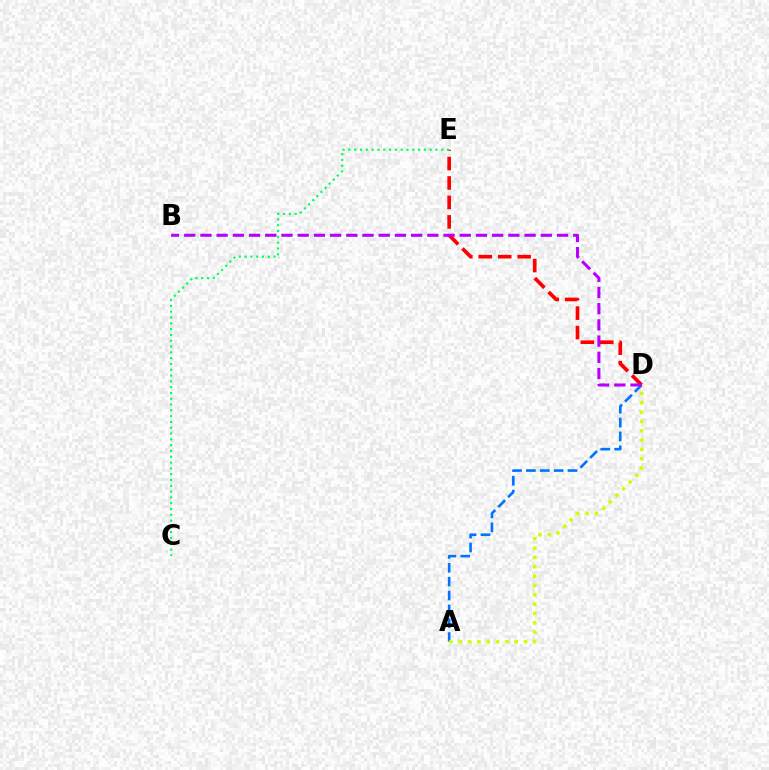{('A', 'D'): [{'color': '#0074ff', 'line_style': 'dashed', 'thickness': 1.88}, {'color': '#d1ff00', 'line_style': 'dotted', 'thickness': 2.54}], ('D', 'E'): [{'color': '#ff0000', 'line_style': 'dashed', 'thickness': 2.64}], ('C', 'E'): [{'color': '#00ff5c', 'line_style': 'dotted', 'thickness': 1.58}], ('B', 'D'): [{'color': '#b900ff', 'line_style': 'dashed', 'thickness': 2.2}]}